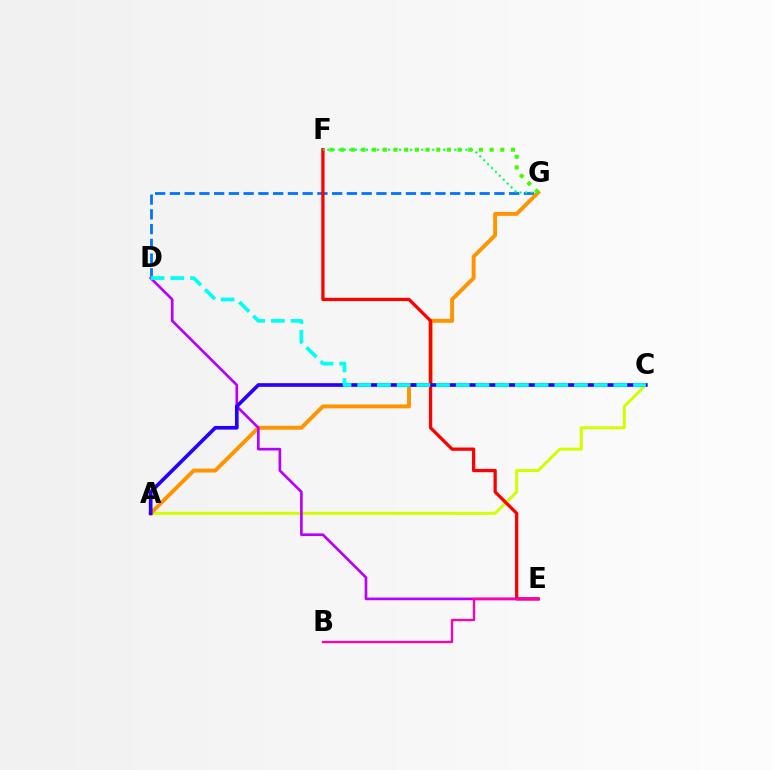{('D', 'G'): [{'color': '#0074ff', 'line_style': 'dashed', 'thickness': 2.0}], ('A', 'C'): [{'color': '#d1ff00', 'line_style': 'solid', 'thickness': 2.18}, {'color': '#2500ff', 'line_style': 'solid', 'thickness': 2.63}], ('A', 'G'): [{'color': '#ff9400', 'line_style': 'solid', 'thickness': 2.82}], ('E', 'F'): [{'color': '#ff0000', 'line_style': 'solid', 'thickness': 2.36}], ('D', 'E'): [{'color': '#b900ff', 'line_style': 'solid', 'thickness': 1.92}], ('B', 'E'): [{'color': '#ff00ac', 'line_style': 'solid', 'thickness': 1.67}], ('F', 'G'): [{'color': '#00ff5c', 'line_style': 'dotted', 'thickness': 1.5}, {'color': '#3dff00', 'line_style': 'dotted', 'thickness': 2.9}], ('C', 'D'): [{'color': '#00fff6', 'line_style': 'dashed', 'thickness': 2.68}]}